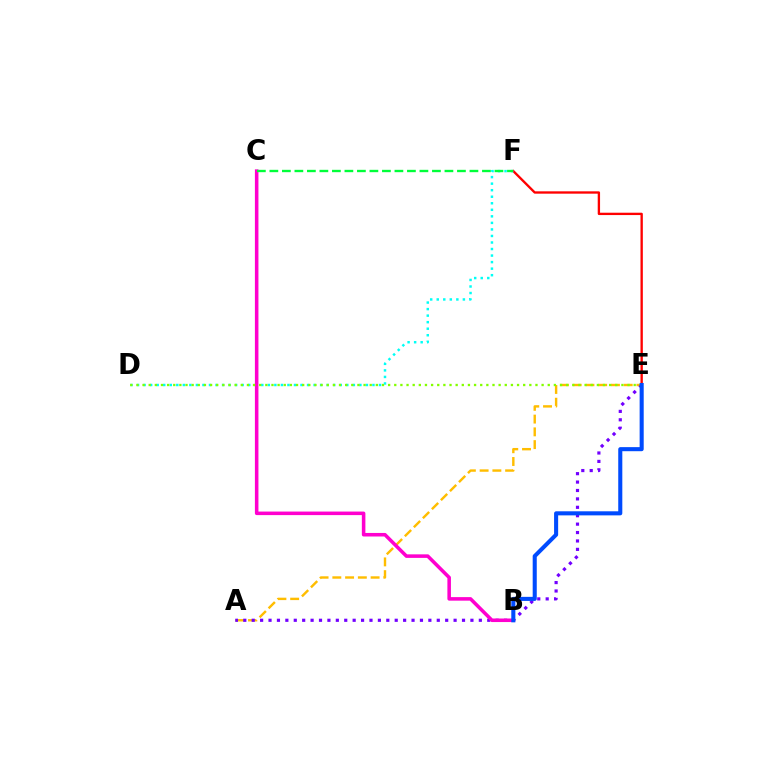{('A', 'E'): [{'color': '#ffbd00', 'line_style': 'dashed', 'thickness': 1.73}, {'color': '#7200ff', 'line_style': 'dotted', 'thickness': 2.29}], ('E', 'F'): [{'color': '#ff0000', 'line_style': 'solid', 'thickness': 1.69}], ('D', 'F'): [{'color': '#00fff6', 'line_style': 'dotted', 'thickness': 1.78}], ('B', 'C'): [{'color': '#ff00cf', 'line_style': 'solid', 'thickness': 2.55}], ('D', 'E'): [{'color': '#84ff00', 'line_style': 'dotted', 'thickness': 1.67}], ('B', 'E'): [{'color': '#004bff', 'line_style': 'solid', 'thickness': 2.93}], ('C', 'F'): [{'color': '#00ff39', 'line_style': 'dashed', 'thickness': 1.7}]}